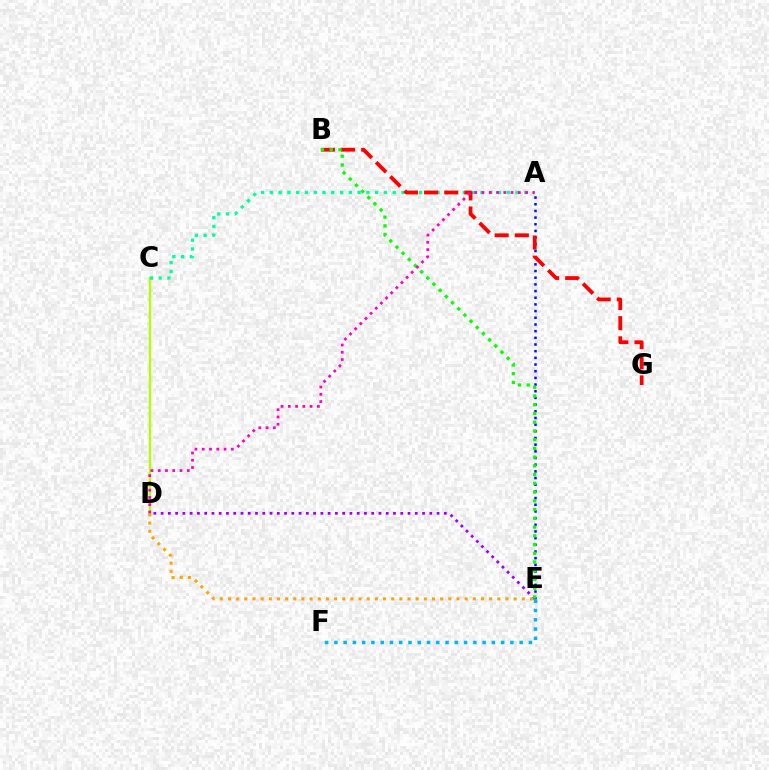{('D', 'E'): [{'color': '#9b00ff', 'line_style': 'dotted', 'thickness': 1.97}, {'color': '#ffa500', 'line_style': 'dotted', 'thickness': 2.22}], ('C', 'D'): [{'color': '#b3ff00', 'line_style': 'solid', 'thickness': 1.67}], ('A', 'E'): [{'color': '#0010ff', 'line_style': 'dotted', 'thickness': 1.81}], ('A', 'C'): [{'color': '#00ff9d', 'line_style': 'dotted', 'thickness': 2.38}], ('B', 'G'): [{'color': '#ff0000', 'line_style': 'dashed', 'thickness': 2.74}], ('B', 'E'): [{'color': '#08ff00', 'line_style': 'dotted', 'thickness': 2.37}], ('E', 'F'): [{'color': '#00b5ff', 'line_style': 'dotted', 'thickness': 2.52}], ('A', 'D'): [{'color': '#ff00bd', 'line_style': 'dotted', 'thickness': 1.98}]}